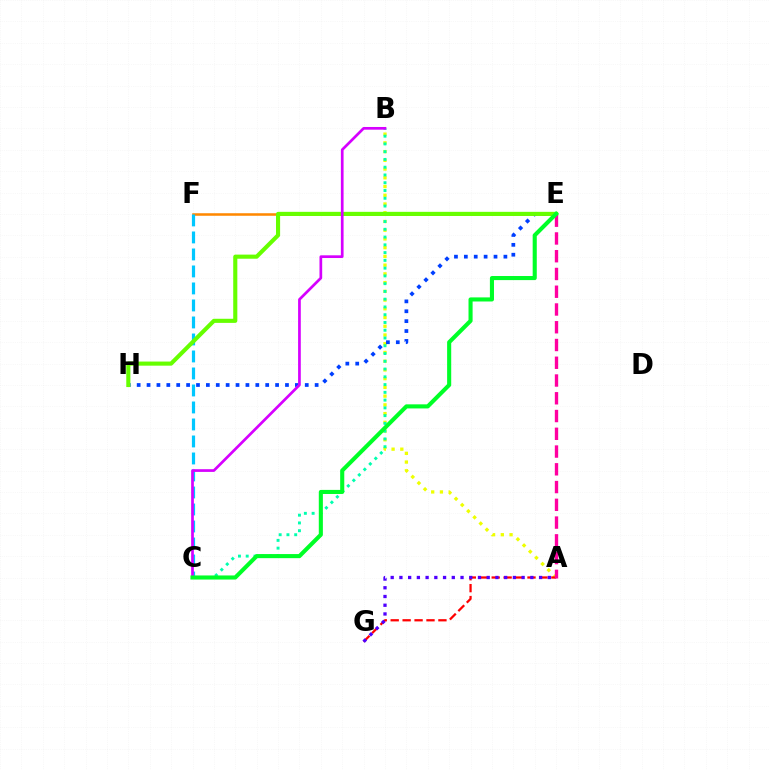{('A', 'B'): [{'color': '#eeff00', 'line_style': 'dotted', 'thickness': 2.37}], ('B', 'C'): [{'color': '#00ffaf', 'line_style': 'dotted', 'thickness': 2.11}, {'color': '#d600ff', 'line_style': 'solid', 'thickness': 1.95}], ('E', 'F'): [{'color': '#ff8800', 'line_style': 'solid', 'thickness': 1.83}], ('C', 'F'): [{'color': '#00c7ff', 'line_style': 'dashed', 'thickness': 2.31}], ('A', 'G'): [{'color': '#ff0000', 'line_style': 'dashed', 'thickness': 1.62}, {'color': '#4f00ff', 'line_style': 'dotted', 'thickness': 2.37}], ('E', 'H'): [{'color': '#003fff', 'line_style': 'dotted', 'thickness': 2.69}, {'color': '#66ff00', 'line_style': 'solid', 'thickness': 2.96}], ('A', 'E'): [{'color': '#ff00a0', 'line_style': 'dashed', 'thickness': 2.41}], ('C', 'E'): [{'color': '#00ff27', 'line_style': 'solid', 'thickness': 2.95}]}